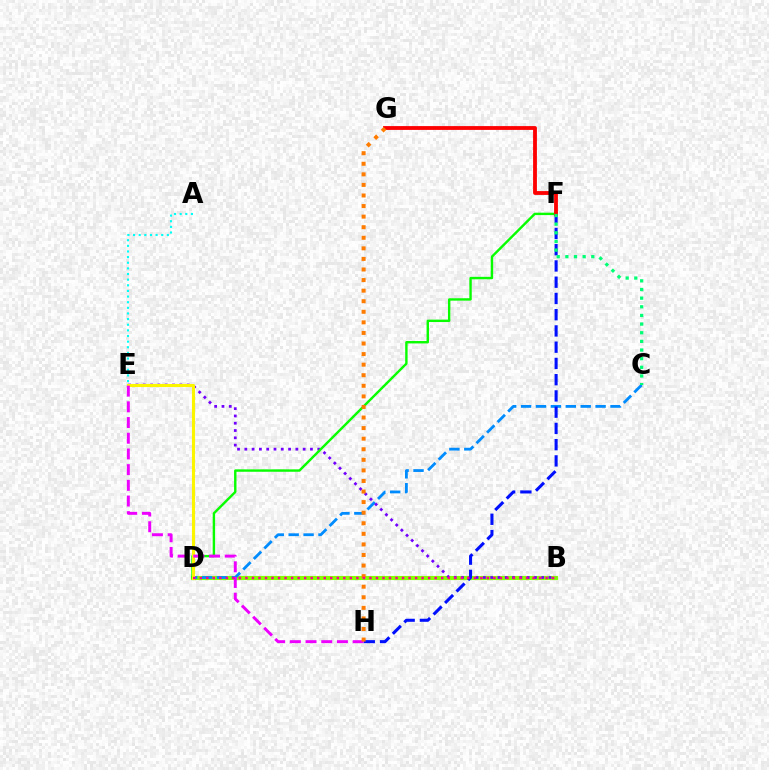{('B', 'D'): [{'color': '#84ff00', 'line_style': 'solid', 'thickness': 2.97}, {'color': '#ff0094', 'line_style': 'dotted', 'thickness': 1.77}], ('C', 'D'): [{'color': '#008cff', 'line_style': 'dashed', 'thickness': 2.02}], ('B', 'E'): [{'color': '#7200ff', 'line_style': 'dotted', 'thickness': 1.98}], ('A', 'E'): [{'color': '#00fff6', 'line_style': 'dotted', 'thickness': 1.53}], ('D', 'F'): [{'color': '#08ff00', 'line_style': 'solid', 'thickness': 1.74}], ('F', 'H'): [{'color': '#0010ff', 'line_style': 'dashed', 'thickness': 2.21}], ('D', 'E'): [{'color': '#fcf500', 'line_style': 'solid', 'thickness': 2.22}], ('E', 'H'): [{'color': '#ee00ff', 'line_style': 'dashed', 'thickness': 2.13}], ('F', 'G'): [{'color': '#ff0000', 'line_style': 'solid', 'thickness': 2.76}], ('G', 'H'): [{'color': '#ff7c00', 'line_style': 'dotted', 'thickness': 2.87}], ('C', 'F'): [{'color': '#00ff74', 'line_style': 'dotted', 'thickness': 2.35}]}